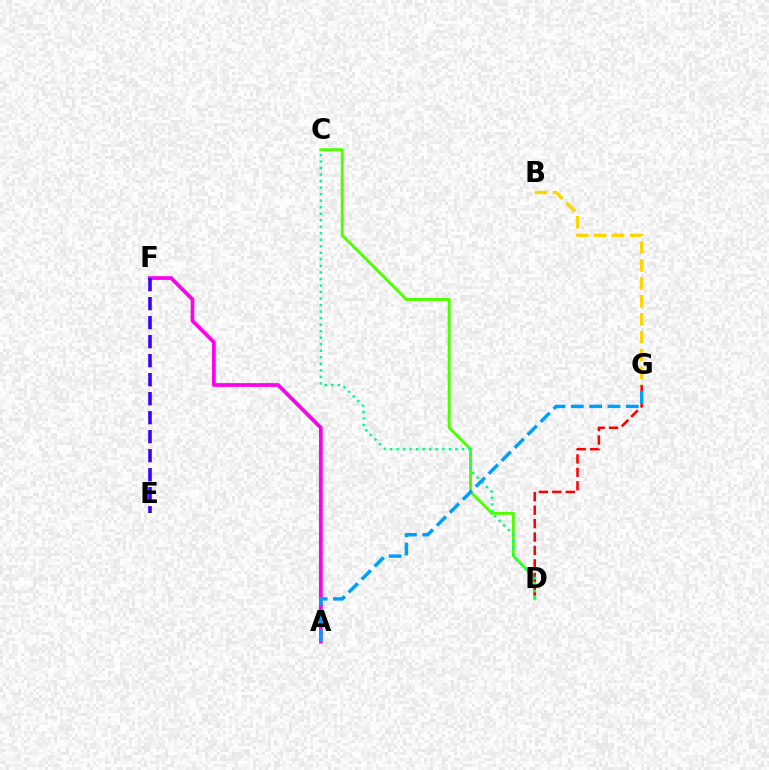{('C', 'D'): [{'color': '#4fff00', 'line_style': 'solid', 'thickness': 2.1}, {'color': '#00ff86', 'line_style': 'dotted', 'thickness': 1.77}], ('A', 'F'): [{'color': '#ff00ed', 'line_style': 'solid', 'thickness': 2.69}], ('D', 'G'): [{'color': '#ff0000', 'line_style': 'dashed', 'thickness': 1.82}], ('E', 'F'): [{'color': '#3700ff', 'line_style': 'dashed', 'thickness': 2.58}], ('A', 'G'): [{'color': '#009eff', 'line_style': 'dashed', 'thickness': 2.49}], ('B', 'G'): [{'color': '#ffd500', 'line_style': 'dashed', 'thickness': 2.43}]}